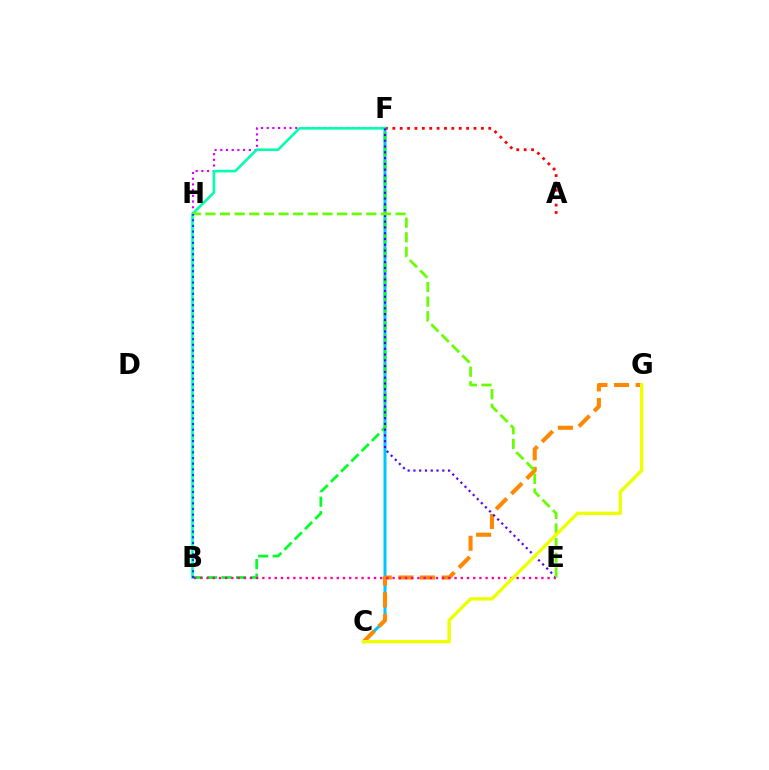{('C', 'F'): [{'color': '#00c7ff', 'line_style': 'solid', 'thickness': 2.16}], ('C', 'G'): [{'color': '#ff8800', 'line_style': 'dashed', 'thickness': 2.93}, {'color': '#eeff00', 'line_style': 'solid', 'thickness': 2.43}], ('A', 'F'): [{'color': '#ff0000', 'line_style': 'dotted', 'thickness': 2.01}], ('B', 'F'): [{'color': '#00ff27', 'line_style': 'dashed', 'thickness': 1.97}, {'color': '#00ffaf', 'line_style': 'solid', 'thickness': 1.87}], ('F', 'H'): [{'color': '#d600ff', 'line_style': 'dotted', 'thickness': 1.55}], ('B', 'E'): [{'color': '#ff00a0', 'line_style': 'dotted', 'thickness': 1.68}], ('E', 'F'): [{'color': '#4f00ff', 'line_style': 'dotted', 'thickness': 1.57}], ('E', 'H'): [{'color': '#66ff00', 'line_style': 'dashed', 'thickness': 1.99}], ('B', 'H'): [{'color': '#003fff', 'line_style': 'dotted', 'thickness': 1.54}]}